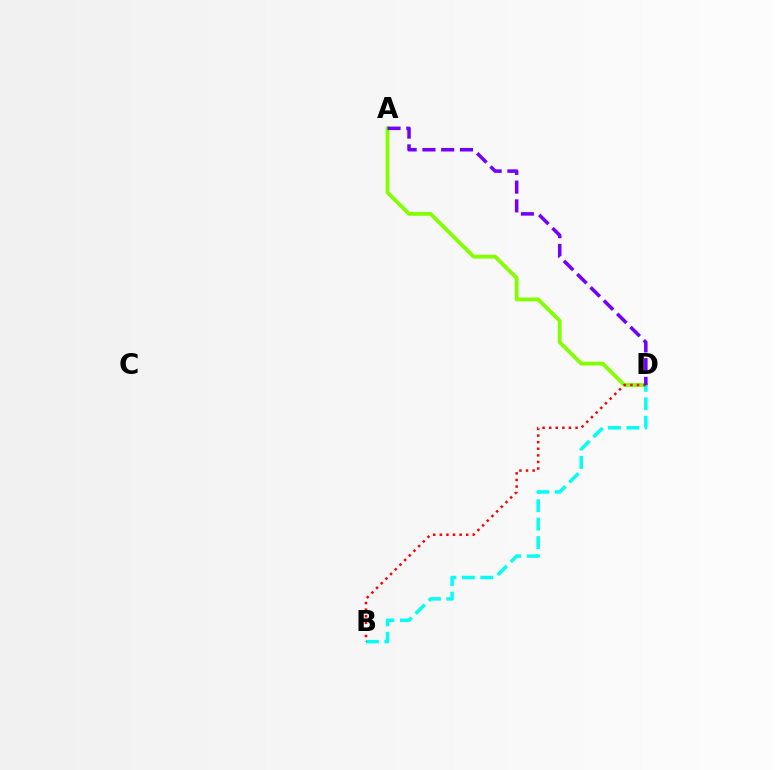{('A', 'D'): [{'color': '#84ff00', 'line_style': 'solid', 'thickness': 2.75}, {'color': '#7200ff', 'line_style': 'dashed', 'thickness': 2.55}], ('B', 'D'): [{'color': '#00fff6', 'line_style': 'dashed', 'thickness': 2.51}, {'color': '#ff0000', 'line_style': 'dotted', 'thickness': 1.79}]}